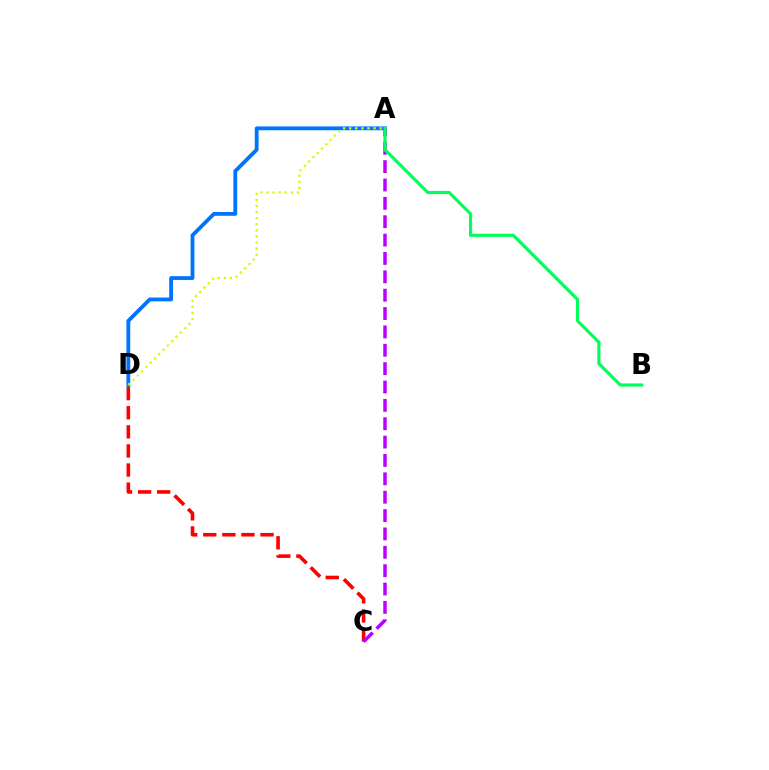{('C', 'D'): [{'color': '#ff0000', 'line_style': 'dashed', 'thickness': 2.59}], ('A', 'C'): [{'color': '#b900ff', 'line_style': 'dashed', 'thickness': 2.49}], ('A', 'D'): [{'color': '#0074ff', 'line_style': 'solid', 'thickness': 2.75}, {'color': '#d1ff00', 'line_style': 'dotted', 'thickness': 1.65}], ('A', 'B'): [{'color': '#00ff5c', 'line_style': 'solid', 'thickness': 2.27}]}